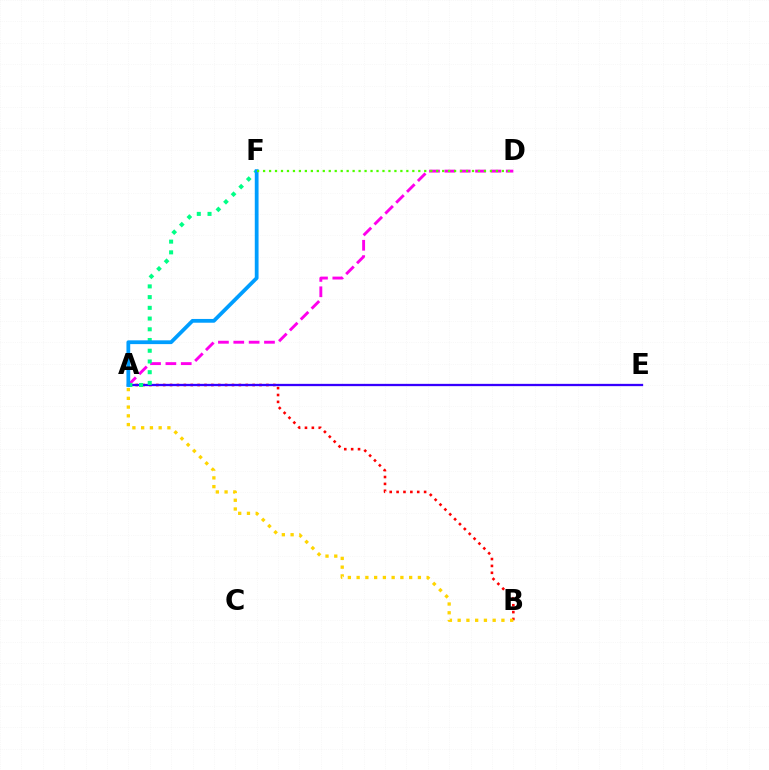{('A', 'D'): [{'color': '#ff00ed', 'line_style': 'dashed', 'thickness': 2.09}], ('A', 'B'): [{'color': '#ff0000', 'line_style': 'dotted', 'thickness': 1.87}, {'color': '#ffd500', 'line_style': 'dotted', 'thickness': 2.38}], ('A', 'E'): [{'color': '#3700ff', 'line_style': 'solid', 'thickness': 1.66}], ('A', 'F'): [{'color': '#00ff86', 'line_style': 'dotted', 'thickness': 2.91}, {'color': '#009eff', 'line_style': 'solid', 'thickness': 2.72}], ('D', 'F'): [{'color': '#4fff00', 'line_style': 'dotted', 'thickness': 1.62}]}